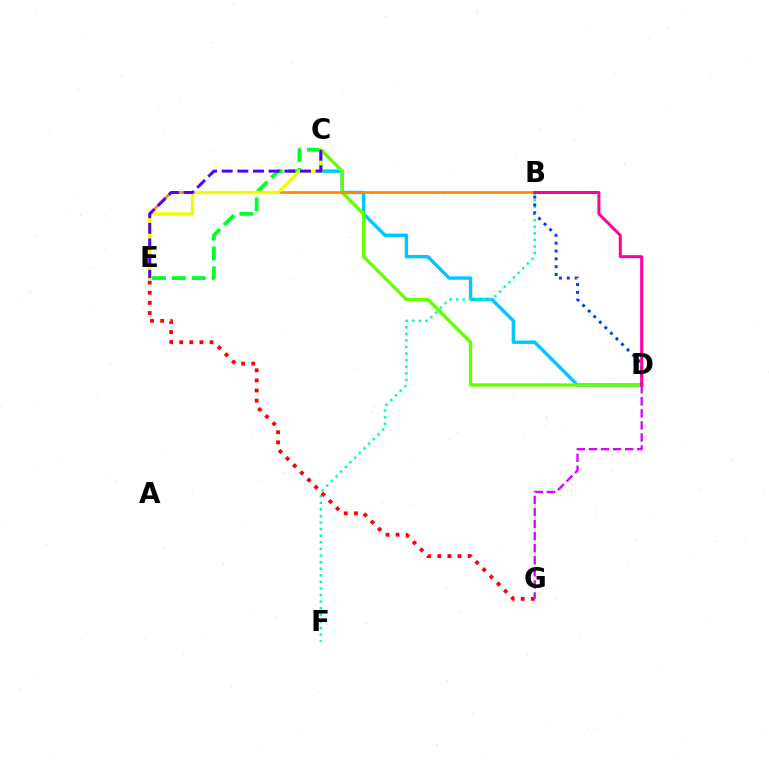{('C', 'D'): [{'color': '#00c7ff', 'line_style': 'solid', 'thickness': 2.45}, {'color': '#66ff00', 'line_style': 'solid', 'thickness': 2.42}], ('B', 'F'): [{'color': '#00ffaf', 'line_style': 'dotted', 'thickness': 1.79}], ('B', 'E'): [{'color': '#ff8800', 'line_style': 'solid', 'thickness': 1.93}], ('C', 'E'): [{'color': '#00ff27', 'line_style': 'dashed', 'thickness': 2.7}, {'color': '#eeff00', 'line_style': 'solid', 'thickness': 2.34}, {'color': '#4f00ff', 'line_style': 'dashed', 'thickness': 2.13}], ('E', 'G'): [{'color': '#ff0000', 'line_style': 'dotted', 'thickness': 2.75}], ('B', 'D'): [{'color': '#003fff', 'line_style': 'dotted', 'thickness': 2.13}, {'color': '#ff00a0', 'line_style': 'solid', 'thickness': 2.17}], ('D', 'G'): [{'color': '#d600ff', 'line_style': 'dashed', 'thickness': 1.64}]}